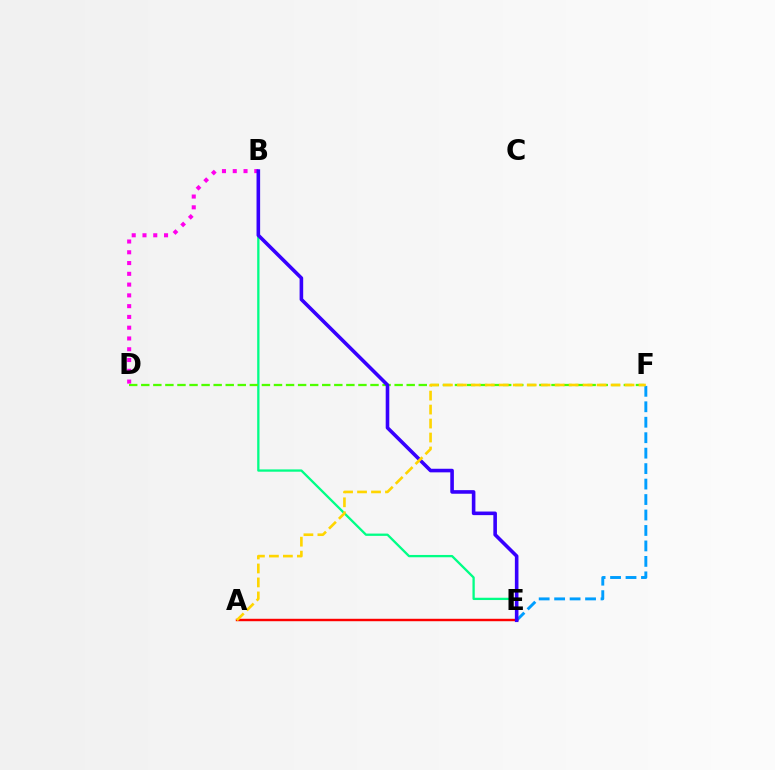{('E', 'F'): [{'color': '#009eff', 'line_style': 'dashed', 'thickness': 2.1}], ('A', 'E'): [{'color': '#ff0000', 'line_style': 'solid', 'thickness': 1.75}], ('B', 'E'): [{'color': '#00ff86', 'line_style': 'solid', 'thickness': 1.66}, {'color': '#3700ff', 'line_style': 'solid', 'thickness': 2.59}], ('D', 'F'): [{'color': '#4fff00', 'line_style': 'dashed', 'thickness': 1.64}], ('B', 'D'): [{'color': '#ff00ed', 'line_style': 'dotted', 'thickness': 2.93}], ('A', 'F'): [{'color': '#ffd500', 'line_style': 'dashed', 'thickness': 1.9}]}